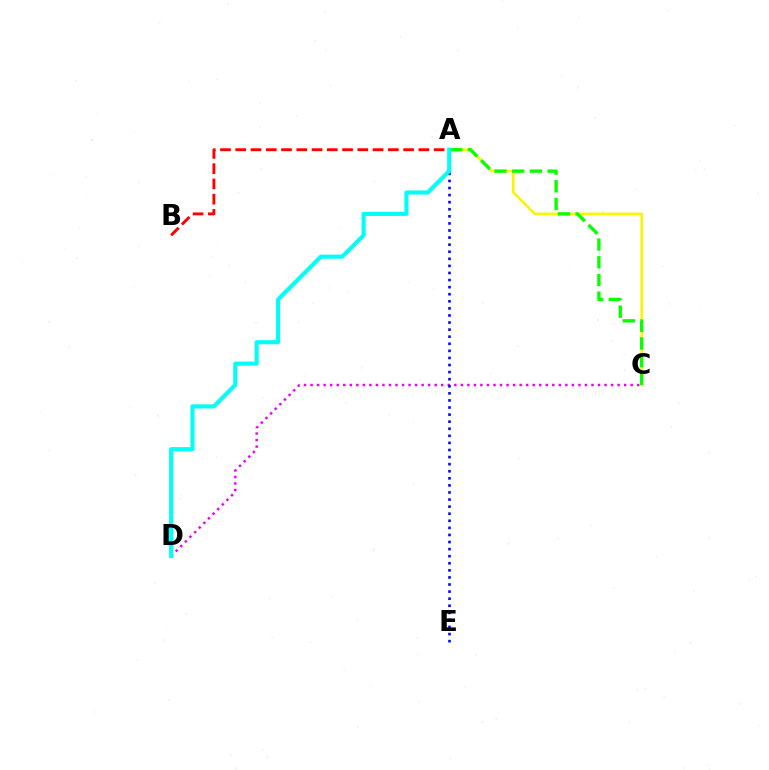{('A', 'C'): [{'color': '#fcf500', 'line_style': 'solid', 'thickness': 1.86}, {'color': '#08ff00', 'line_style': 'dashed', 'thickness': 2.4}], ('A', 'B'): [{'color': '#ff0000', 'line_style': 'dashed', 'thickness': 2.07}], ('C', 'D'): [{'color': '#ee00ff', 'line_style': 'dotted', 'thickness': 1.77}], ('A', 'E'): [{'color': '#0010ff', 'line_style': 'dotted', 'thickness': 1.92}], ('A', 'D'): [{'color': '#00fff6', 'line_style': 'solid', 'thickness': 2.94}]}